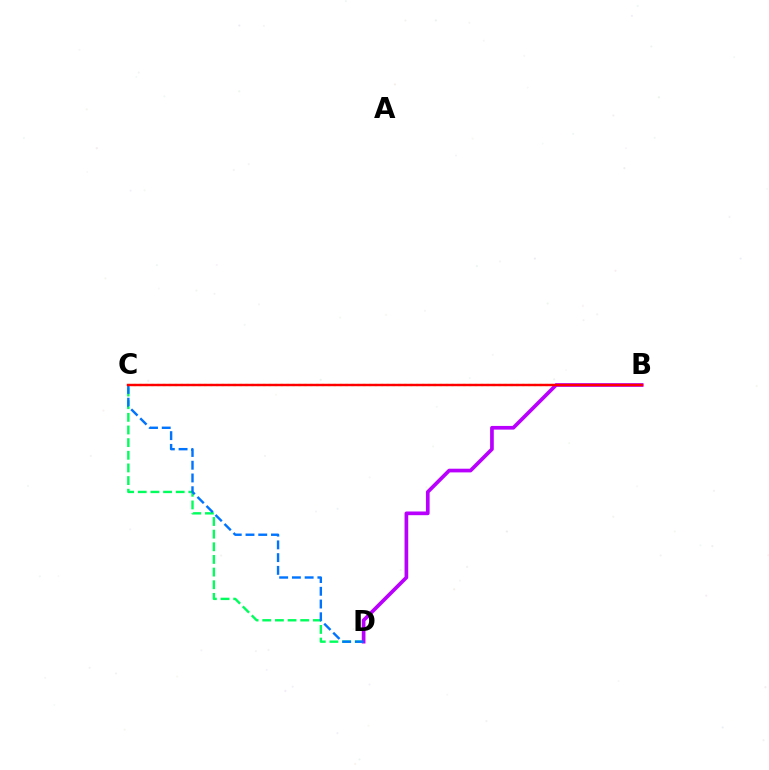{('B', 'C'): [{'color': '#d1ff00', 'line_style': 'dotted', 'thickness': 1.6}, {'color': '#ff0000', 'line_style': 'solid', 'thickness': 1.75}], ('C', 'D'): [{'color': '#00ff5c', 'line_style': 'dashed', 'thickness': 1.72}, {'color': '#0074ff', 'line_style': 'dashed', 'thickness': 1.73}], ('B', 'D'): [{'color': '#b900ff', 'line_style': 'solid', 'thickness': 2.66}]}